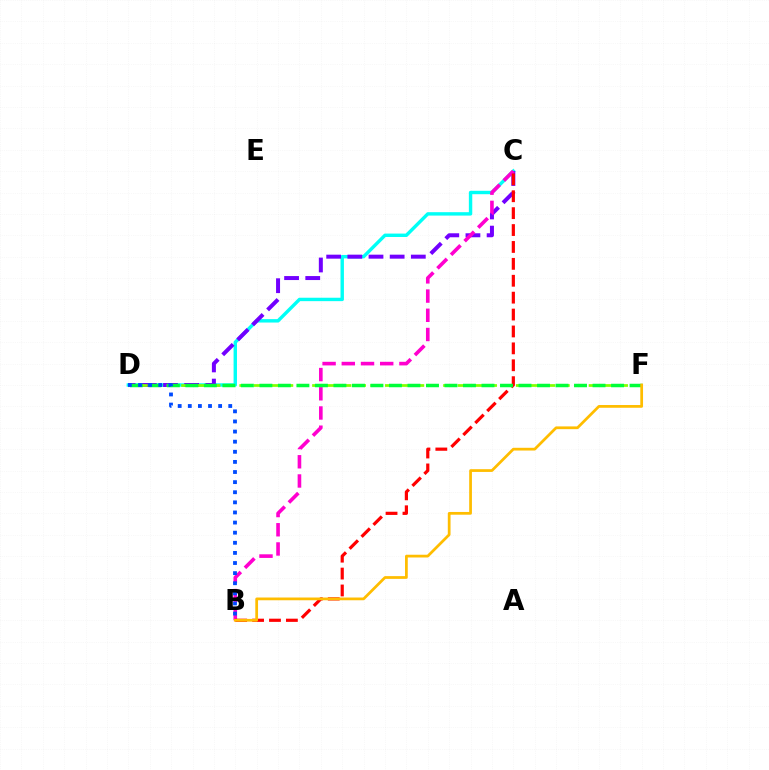{('C', 'D'): [{'color': '#00fff6', 'line_style': 'solid', 'thickness': 2.46}, {'color': '#7200ff', 'line_style': 'dashed', 'thickness': 2.87}], ('B', 'C'): [{'color': '#ff00cf', 'line_style': 'dashed', 'thickness': 2.61}, {'color': '#ff0000', 'line_style': 'dashed', 'thickness': 2.3}], ('D', 'F'): [{'color': '#84ff00', 'line_style': 'dashed', 'thickness': 1.98}, {'color': '#00ff39', 'line_style': 'dashed', 'thickness': 2.51}], ('B', 'F'): [{'color': '#ffbd00', 'line_style': 'solid', 'thickness': 1.98}], ('B', 'D'): [{'color': '#004bff', 'line_style': 'dotted', 'thickness': 2.75}]}